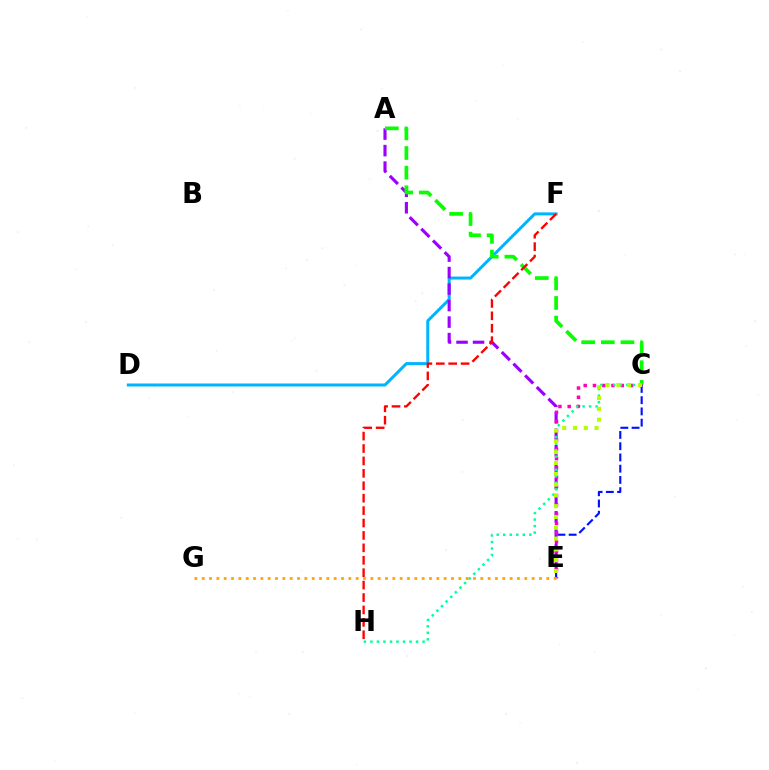{('D', 'F'): [{'color': '#00b5ff', 'line_style': 'solid', 'thickness': 2.17}], ('C', 'E'): [{'color': '#0010ff', 'line_style': 'dashed', 'thickness': 1.53}, {'color': '#ff00bd', 'line_style': 'dotted', 'thickness': 2.51}, {'color': '#b3ff00', 'line_style': 'dotted', 'thickness': 2.93}], ('A', 'E'): [{'color': '#9b00ff', 'line_style': 'dashed', 'thickness': 2.24}], ('A', 'C'): [{'color': '#08ff00', 'line_style': 'dashed', 'thickness': 2.66}], ('C', 'H'): [{'color': '#00ff9d', 'line_style': 'dotted', 'thickness': 1.77}], ('E', 'G'): [{'color': '#ffa500', 'line_style': 'dotted', 'thickness': 1.99}], ('F', 'H'): [{'color': '#ff0000', 'line_style': 'dashed', 'thickness': 1.69}]}